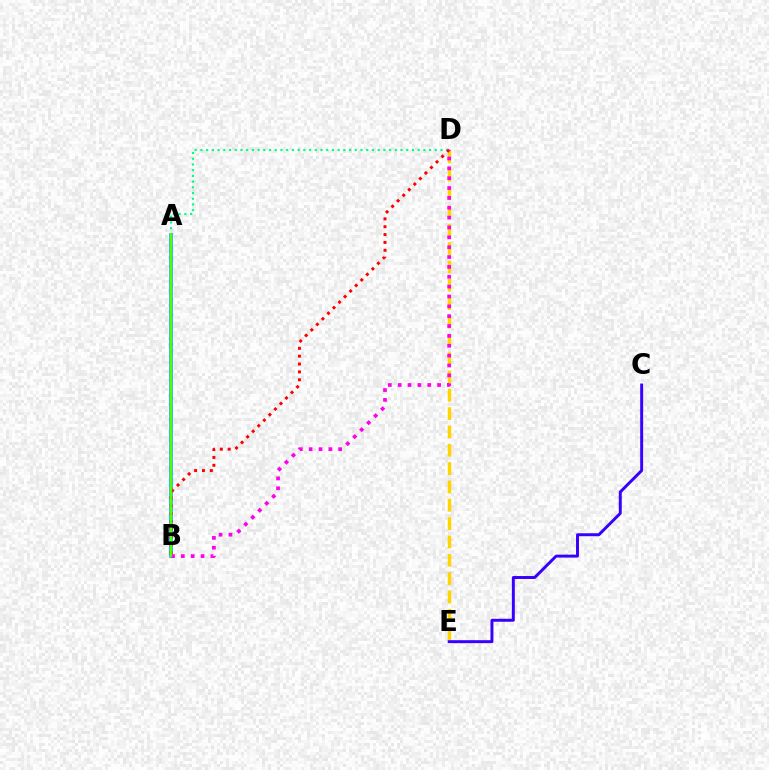{('D', 'E'): [{'color': '#ffd500', 'line_style': 'dashed', 'thickness': 2.49}], ('A', 'B'): [{'color': '#009eff', 'line_style': 'solid', 'thickness': 2.56}, {'color': '#4fff00', 'line_style': 'solid', 'thickness': 1.73}], ('A', 'D'): [{'color': '#00ff86', 'line_style': 'dotted', 'thickness': 1.55}], ('C', 'E'): [{'color': '#3700ff', 'line_style': 'solid', 'thickness': 2.13}], ('B', 'D'): [{'color': '#ff0000', 'line_style': 'dotted', 'thickness': 2.13}, {'color': '#ff00ed', 'line_style': 'dotted', 'thickness': 2.68}]}